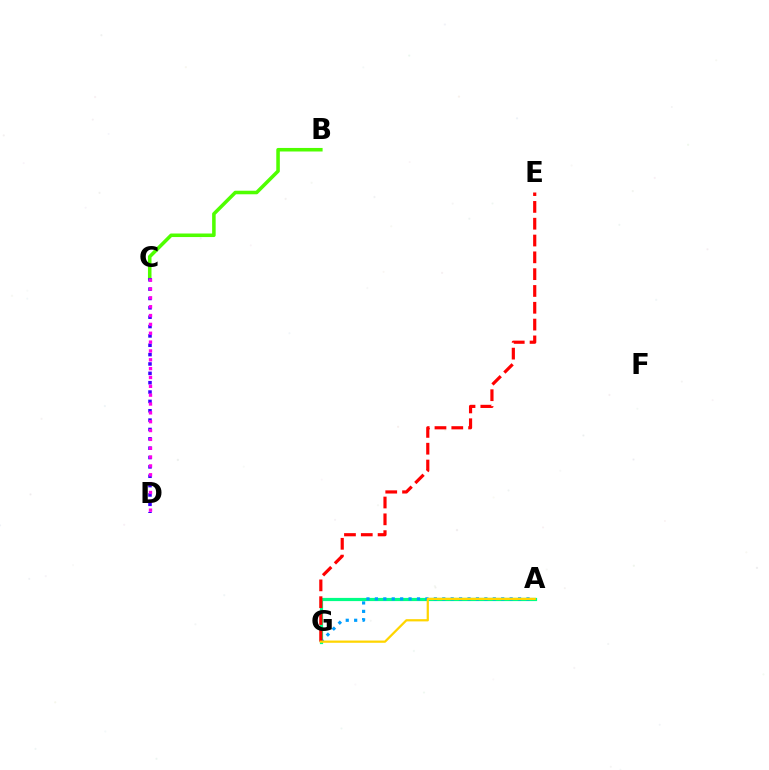{('B', 'C'): [{'color': '#4fff00', 'line_style': 'solid', 'thickness': 2.55}], ('C', 'D'): [{'color': '#3700ff', 'line_style': 'dotted', 'thickness': 2.54}, {'color': '#ff00ed', 'line_style': 'dotted', 'thickness': 2.4}], ('A', 'G'): [{'color': '#00ff86', 'line_style': 'solid', 'thickness': 2.3}, {'color': '#009eff', 'line_style': 'dotted', 'thickness': 2.29}, {'color': '#ffd500', 'line_style': 'solid', 'thickness': 1.61}], ('E', 'G'): [{'color': '#ff0000', 'line_style': 'dashed', 'thickness': 2.28}]}